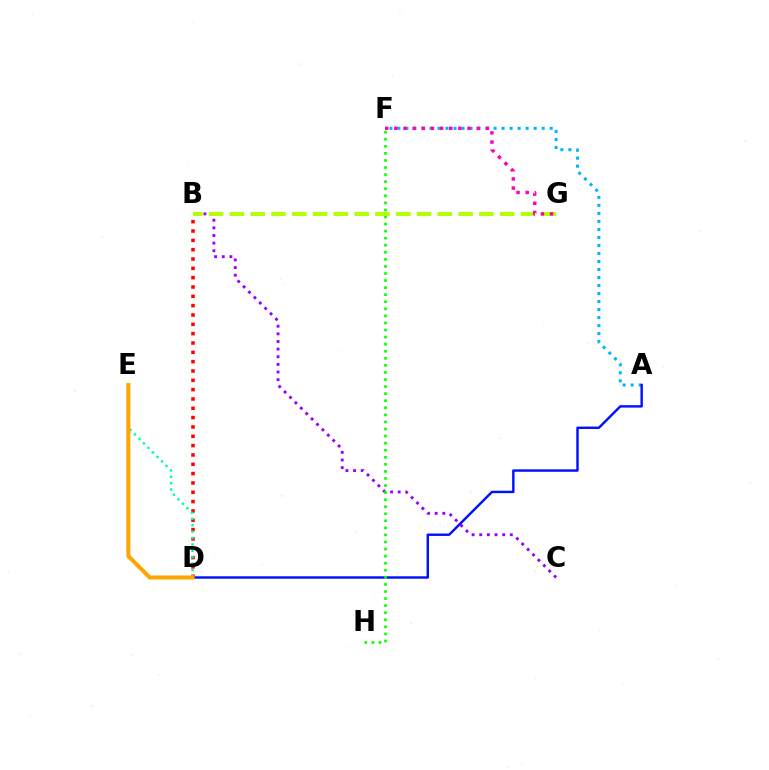{('A', 'F'): [{'color': '#00b5ff', 'line_style': 'dotted', 'thickness': 2.18}], ('A', 'D'): [{'color': '#0010ff', 'line_style': 'solid', 'thickness': 1.74}], ('B', 'C'): [{'color': '#9b00ff', 'line_style': 'dotted', 'thickness': 2.07}], ('B', 'D'): [{'color': '#ff0000', 'line_style': 'dotted', 'thickness': 2.54}], ('F', 'H'): [{'color': '#08ff00', 'line_style': 'dotted', 'thickness': 1.92}], ('D', 'E'): [{'color': '#00ff9d', 'line_style': 'dotted', 'thickness': 1.73}, {'color': '#ffa500', 'line_style': 'solid', 'thickness': 2.91}], ('B', 'G'): [{'color': '#b3ff00', 'line_style': 'dashed', 'thickness': 2.82}], ('F', 'G'): [{'color': '#ff00bd', 'line_style': 'dotted', 'thickness': 2.49}]}